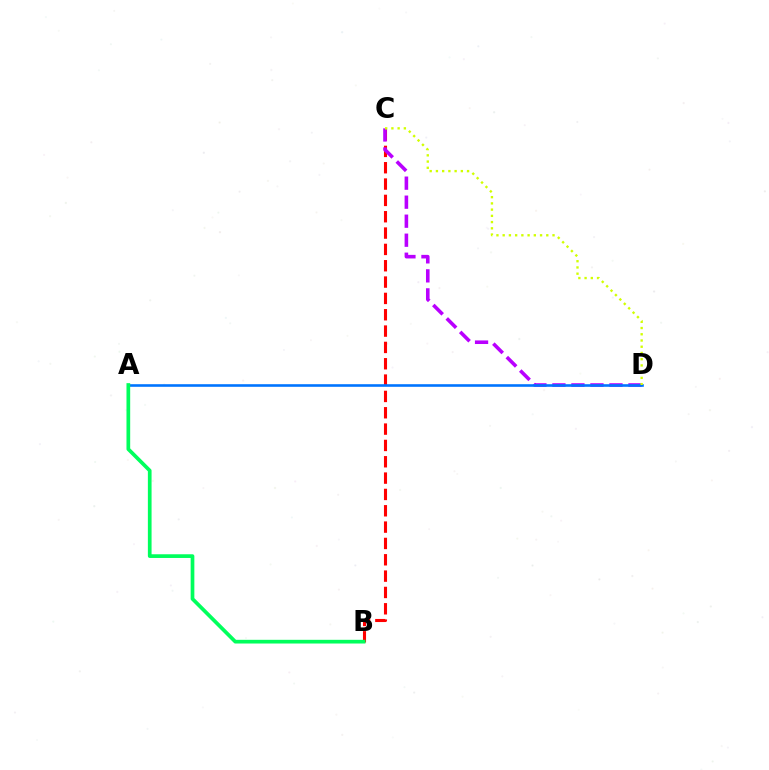{('B', 'C'): [{'color': '#ff0000', 'line_style': 'dashed', 'thickness': 2.22}], ('C', 'D'): [{'color': '#b900ff', 'line_style': 'dashed', 'thickness': 2.58}, {'color': '#d1ff00', 'line_style': 'dotted', 'thickness': 1.69}], ('A', 'D'): [{'color': '#0074ff', 'line_style': 'solid', 'thickness': 1.88}], ('A', 'B'): [{'color': '#00ff5c', 'line_style': 'solid', 'thickness': 2.66}]}